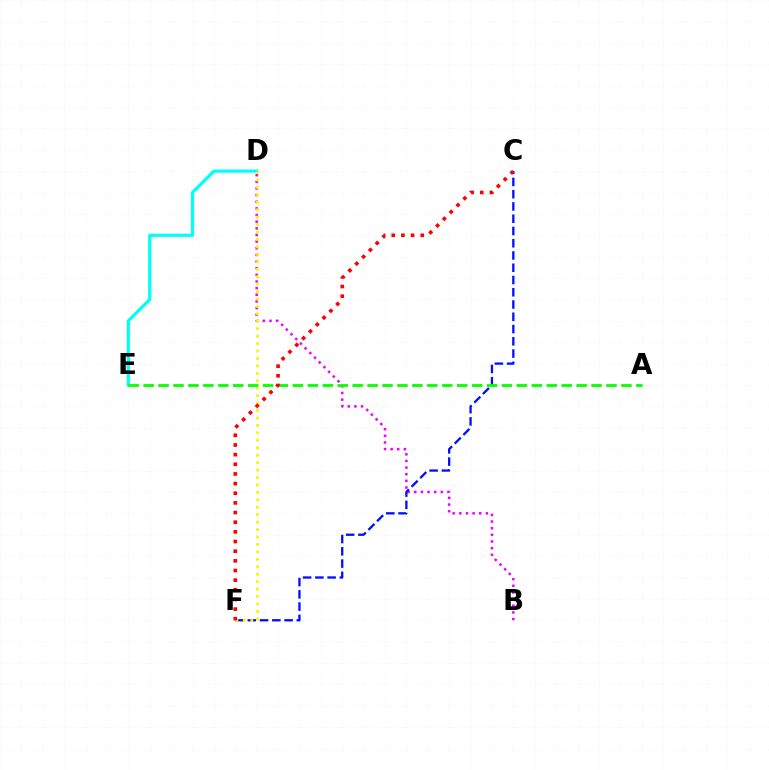{('B', 'D'): [{'color': '#ee00ff', 'line_style': 'dotted', 'thickness': 1.81}], ('D', 'E'): [{'color': '#00fff6', 'line_style': 'solid', 'thickness': 2.31}], ('C', 'F'): [{'color': '#0010ff', 'line_style': 'dashed', 'thickness': 1.67}, {'color': '#ff0000', 'line_style': 'dotted', 'thickness': 2.62}], ('D', 'F'): [{'color': '#fcf500', 'line_style': 'dotted', 'thickness': 2.02}], ('A', 'E'): [{'color': '#08ff00', 'line_style': 'dashed', 'thickness': 2.03}]}